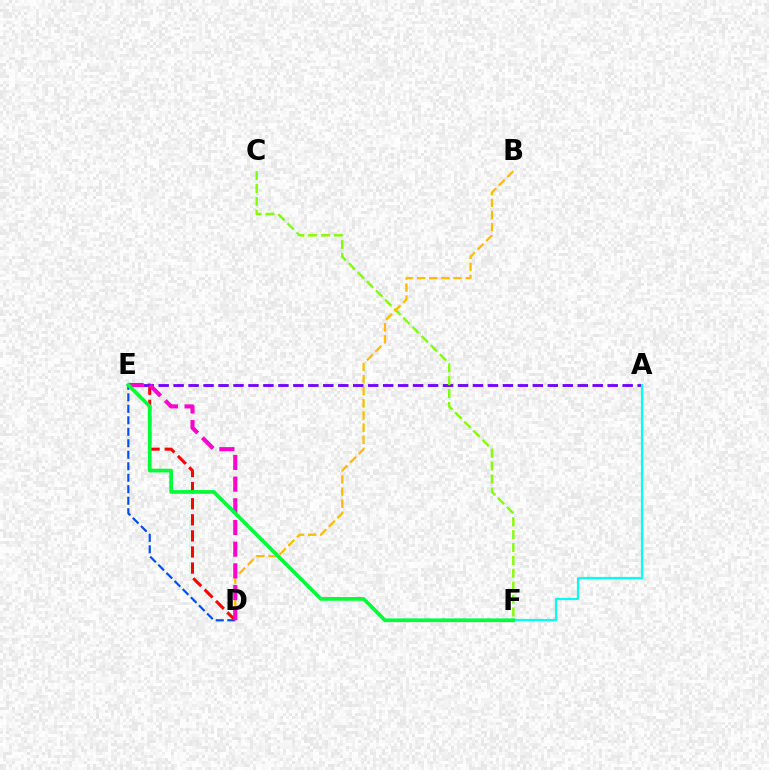{('D', 'E'): [{'color': '#ff0000', 'line_style': 'dashed', 'thickness': 2.18}, {'color': '#004bff', 'line_style': 'dashed', 'thickness': 1.56}, {'color': '#ff00cf', 'line_style': 'dashed', 'thickness': 2.95}], ('A', 'E'): [{'color': '#7200ff', 'line_style': 'dashed', 'thickness': 2.03}], ('A', 'F'): [{'color': '#00fff6', 'line_style': 'solid', 'thickness': 1.59}], ('C', 'F'): [{'color': '#84ff00', 'line_style': 'dashed', 'thickness': 1.75}], ('B', 'D'): [{'color': '#ffbd00', 'line_style': 'dashed', 'thickness': 1.65}], ('E', 'F'): [{'color': '#00ff39', 'line_style': 'solid', 'thickness': 2.68}]}